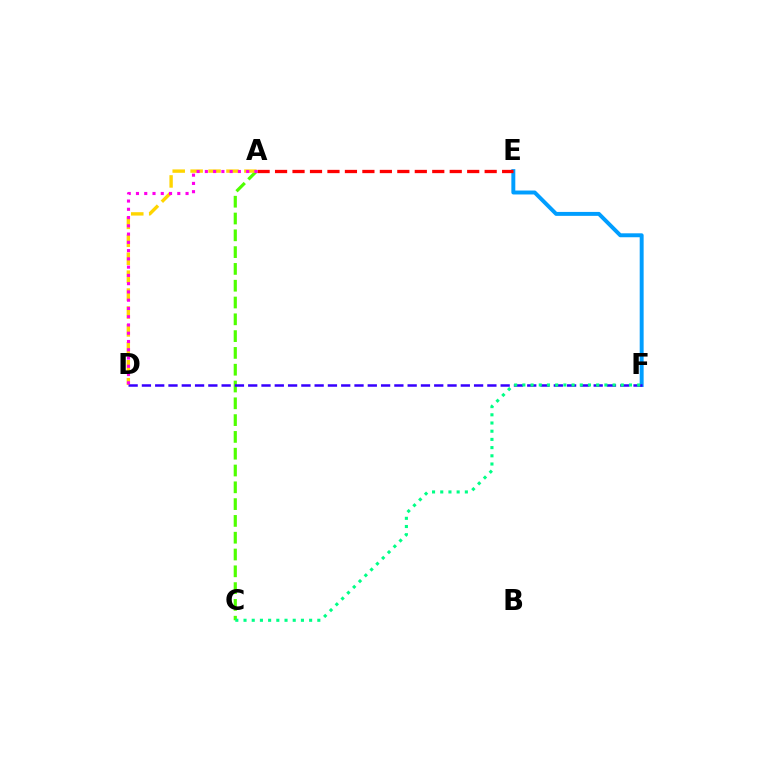{('E', 'F'): [{'color': '#009eff', 'line_style': 'solid', 'thickness': 2.84}], ('A', 'C'): [{'color': '#4fff00', 'line_style': 'dashed', 'thickness': 2.28}], ('A', 'D'): [{'color': '#ffd500', 'line_style': 'dashed', 'thickness': 2.43}, {'color': '#ff00ed', 'line_style': 'dotted', 'thickness': 2.24}], ('A', 'E'): [{'color': '#ff0000', 'line_style': 'dashed', 'thickness': 2.37}], ('D', 'F'): [{'color': '#3700ff', 'line_style': 'dashed', 'thickness': 1.81}], ('C', 'F'): [{'color': '#00ff86', 'line_style': 'dotted', 'thickness': 2.23}]}